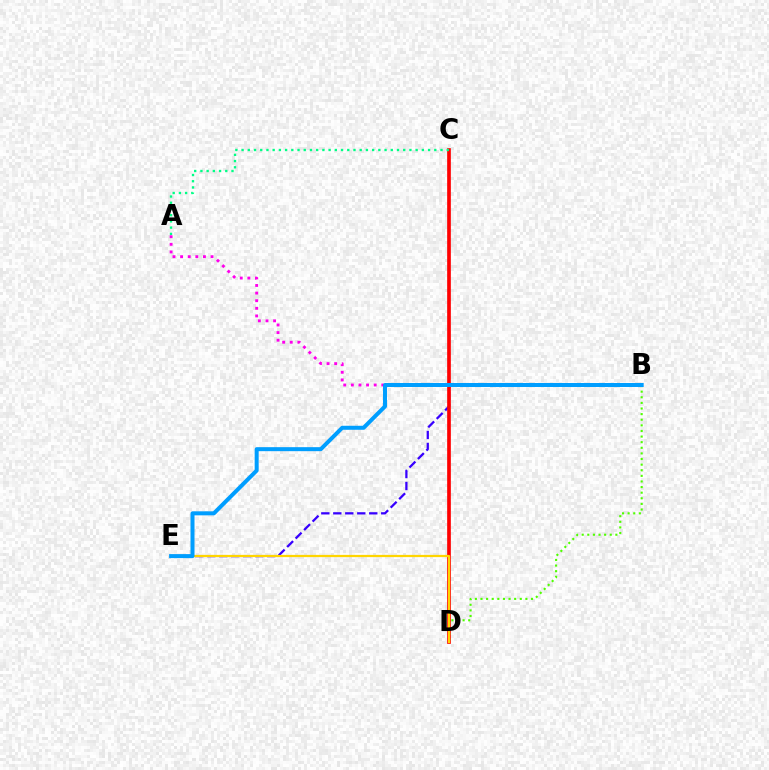{('A', 'B'): [{'color': '#ff00ed', 'line_style': 'dotted', 'thickness': 2.07}], ('B', 'E'): [{'color': '#3700ff', 'line_style': 'dashed', 'thickness': 1.63}, {'color': '#009eff', 'line_style': 'solid', 'thickness': 2.89}], ('C', 'D'): [{'color': '#ff0000', 'line_style': 'solid', 'thickness': 2.65}], ('B', 'D'): [{'color': '#4fff00', 'line_style': 'dotted', 'thickness': 1.52}], ('D', 'E'): [{'color': '#ffd500', 'line_style': 'solid', 'thickness': 1.61}], ('A', 'C'): [{'color': '#00ff86', 'line_style': 'dotted', 'thickness': 1.69}]}